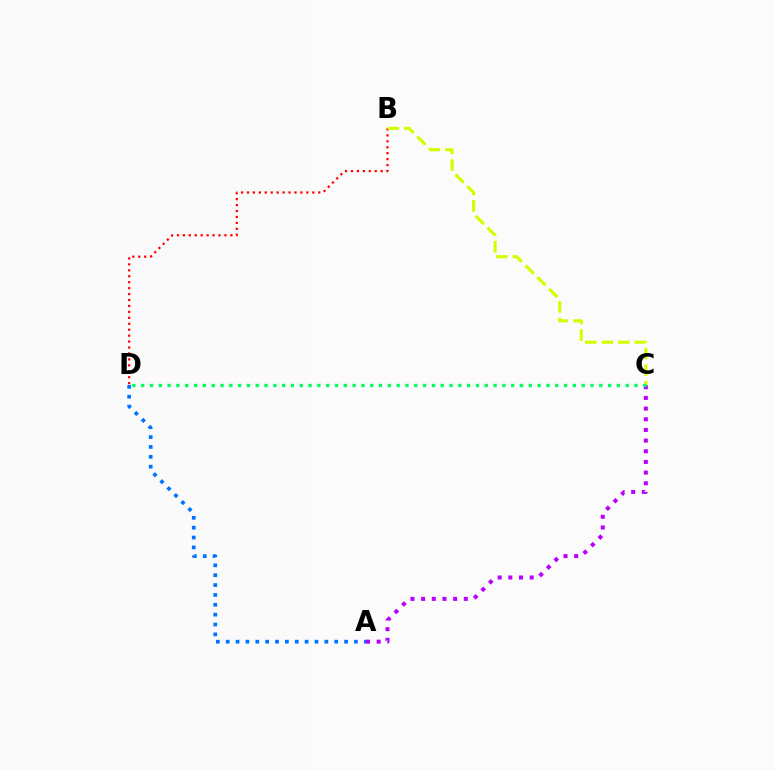{('B', 'D'): [{'color': '#ff0000', 'line_style': 'dotted', 'thickness': 1.61}], ('B', 'C'): [{'color': '#d1ff00', 'line_style': 'dashed', 'thickness': 2.25}], ('A', 'C'): [{'color': '#b900ff', 'line_style': 'dotted', 'thickness': 2.9}], ('C', 'D'): [{'color': '#00ff5c', 'line_style': 'dotted', 'thickness': 2.39}], ('A', 'D'): [{'color': '#0074ff', 'line_style': 'dotted', 'thickness': 2.68}]}